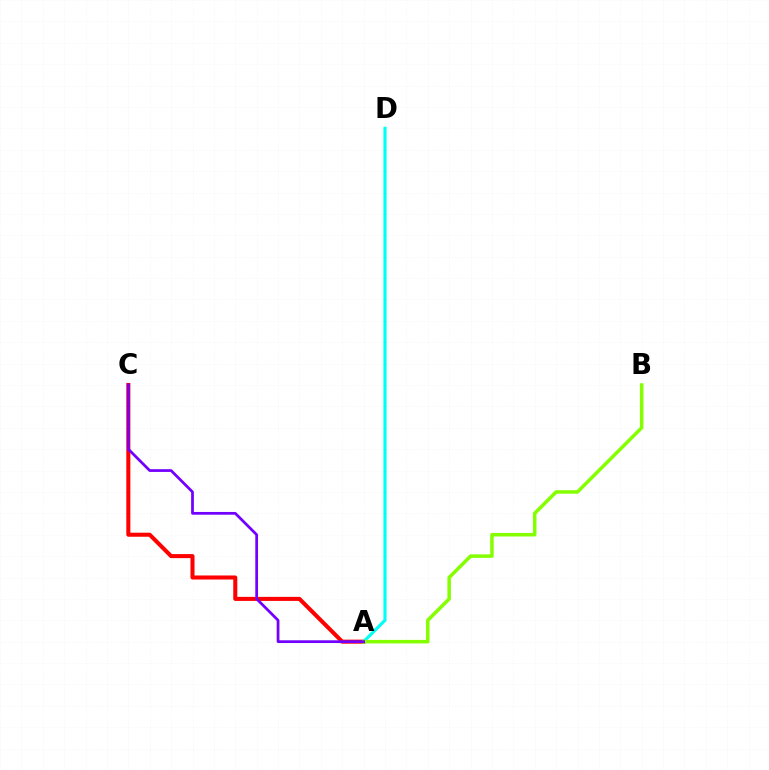{('A', 'C'): [{'color': '#ff0000', 'line_style': 'solid', 'thickness': 2.91}, {'color': '#7200ff', 'line_style': 'solid', 'thickness': 1.97}], ('A', 'D'): [{'color': '#00fff6', 'line_style': 'solid', 'thickness': 2.26}], ('A', 'B'): [{'color': '#84ff00', 'line_style': 'solid', 'thickness': 2.53}]}